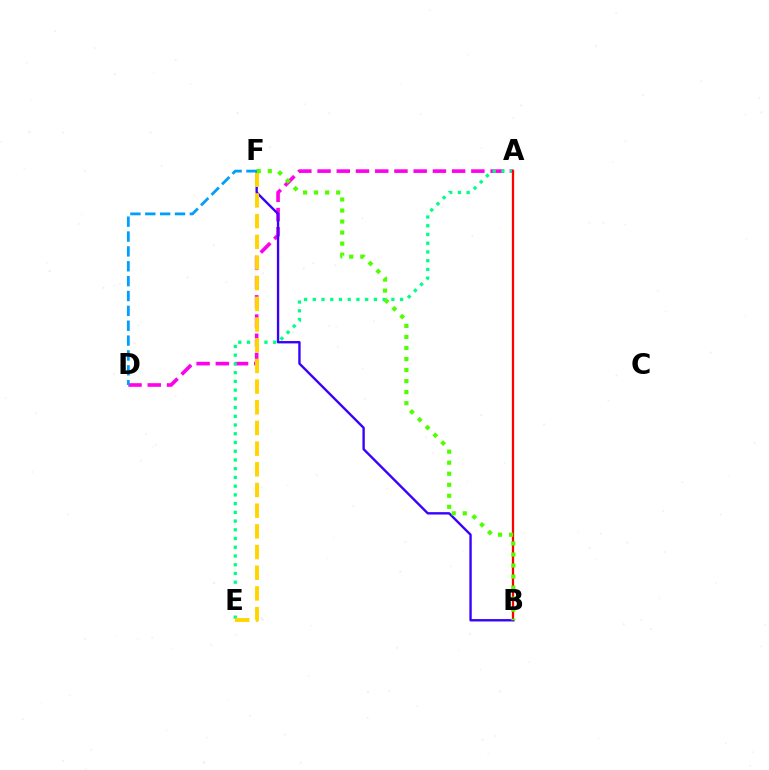{('A', 'D'): [{'color': '#ff00ed', 'line_style': 'dashed', 'thickness': 2.61}], ('A', 'E'): [{'color': '#00ff86', 'line_style': 'dotted', 'thickness': 2.37}], ('A', 'B'): [{'color': '#ff0000', 'line_style': 'solid', 'thickness': 1.63}], ('B', 'F'): [{'color': '#3700ff', 'line_style': 'solid', 'thickness': 1.7}, {'color': '#4fff00', 'line_style': 'dotted', 'thickness': 3.0}], ('E', 'F'): [{'color': '#ffd500', 'line_style': 'dashed', 'thickness': 2.81}], ('D', 'F'): [{'color': '#009eff', 'line_style': 'dashed', 'thickness': 2.02}]}